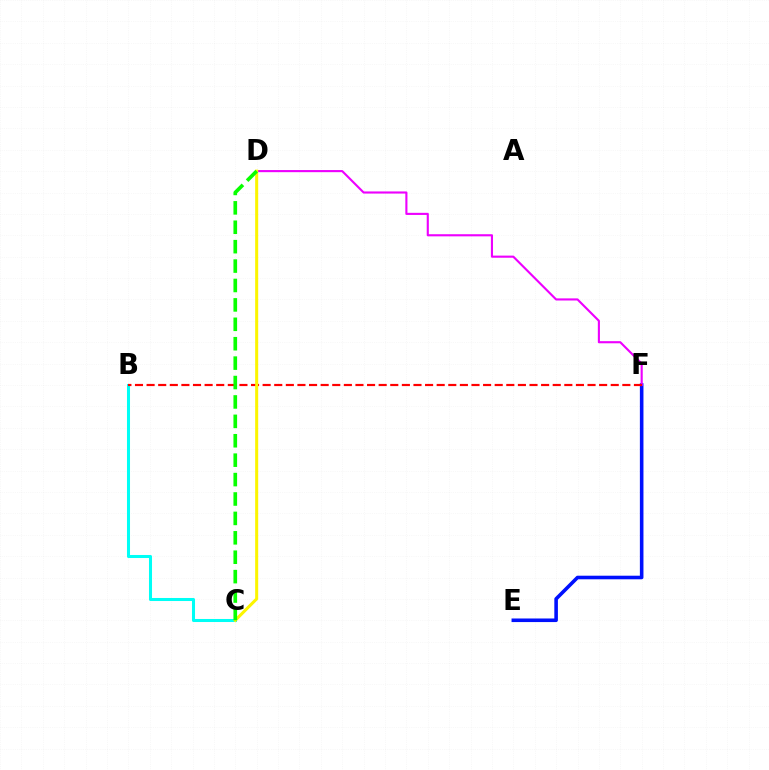{('E', 'F'): [{'color': '#0010ff', 'line_style': 'solid', 'thickness': 2.58}], ('B', 'C'): [{'color': '#00fff6', 'line_style': 'solid', 'thickness': 2.19}], ('D', 'F'): [{'color': '#ee00ff', 'line_style': 'solid', 'thickness': 1.53}], ('B', 'F'): [{'color': '#ff0000', 'line_style': 'dashed', 'thickness': 1.58}], ('C', 'D'): [{'color': '#fcf500', 'line_style': 'solid', 'thickness': 2.18}, {'color': '#08ff00', 'line_style': 'dashed', 'thickness': 2.64}]}